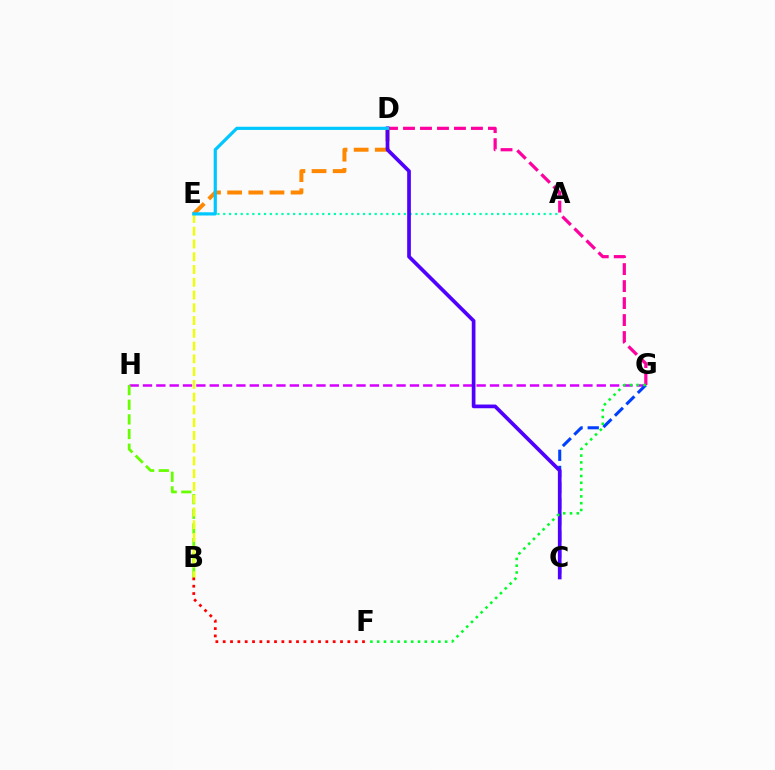{('D', 'G'): [{'color': '#ff00a0', 'line_style': 'dashed', 'thickness': 2.31}], ('G', 'H'): [{'color': '#d600ff', 'line_style': 'dashed', 'thickness': 1.81}], ('A', 'E'): [{'color': '#00ffaf', 'line_style': 'dotted', 'thickness': 1.58}], ('C', 'G'): [{'color': '#003fff', 'line_style': 'dashed', 'thickness': 2.19}], ('B', 'H'): [{'color': '#66ff00', 'line_style': 'dashed', 'thickness': 1.99}], ('D', 'E'): [{'color': '#ff8800', 'line_style': 'dashed', 'thickness': 2.87}, {'color': '#00c7ff', 'line_style': 'solid', 'thickness': 2.3}], ('B', 'E'): [{'color': '#eeff00', 'line_style': 'dashed', 'thickness': 1.73}], ('C', 'D'): [{'color': '#4f00ff', 'line_style': 'solid', 'thickness': 2.66}], ('F', 'G'): [{'color': '#00ff27', 'line_style': 'dotted', 'thickness': 1.85}], ('B', 'F'): [{'color': '#ff0000', 'line_style': 'dotted', 'thickness': 1.99}]}